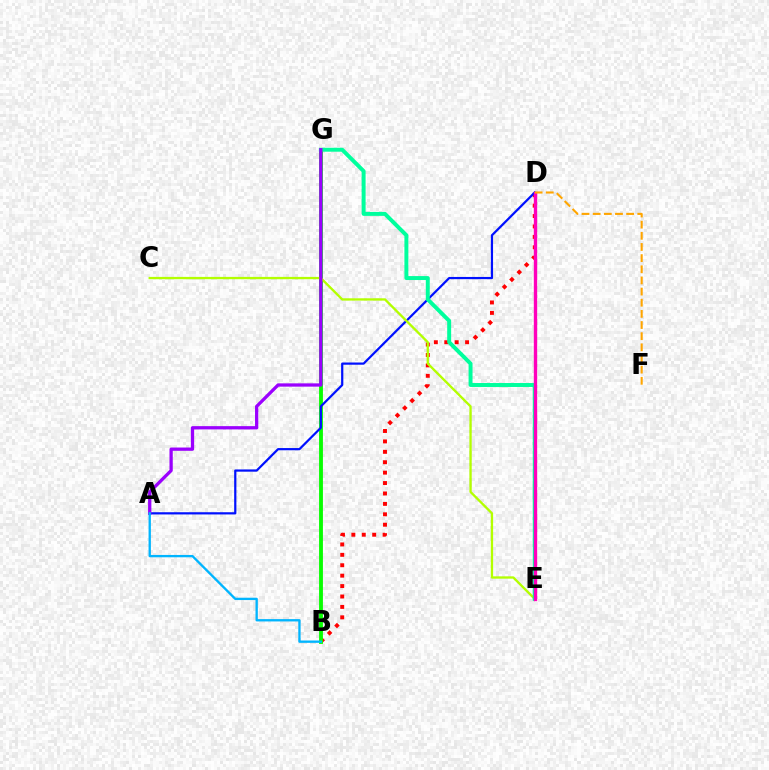{('B', 'D'): [{'color': '#ff0000', 'line_style': 'dotted', 'thickness': 2.83}], ('B', 'G'): [{'color': '#08ff00', 'line_style': 'solid', 'thickness': 2.77}], ('A', 'D'): [{'color': '#0010ff', 'line_style': 'solid', 'thickness': 1.59}], ('C', 'E'): [{'color': '#b3ff00', 'line_style': 'solid', 'thickness': 1.68}], ('E', 'G'): [{'color': '#00ff9d', 'line_style': 'solid', 'thickness': 2.85}], ('A', 'G'): [{'color': '#9b00ff', 'line_style': 'solid', 'thickness': 2.36}], ('A', 'B'): [{'color': '#00b5ff', 'line_style': 'solid', 'thickness': 1.68}], ('D', 'E'): [{'color': '#ff00bd', 'line_style': 'solid', 'thickness': 2.42}], ('D', 'F'): [{'color': '#ffa500', 'line_style': 'dashed', 'thickness': 1.52}]}